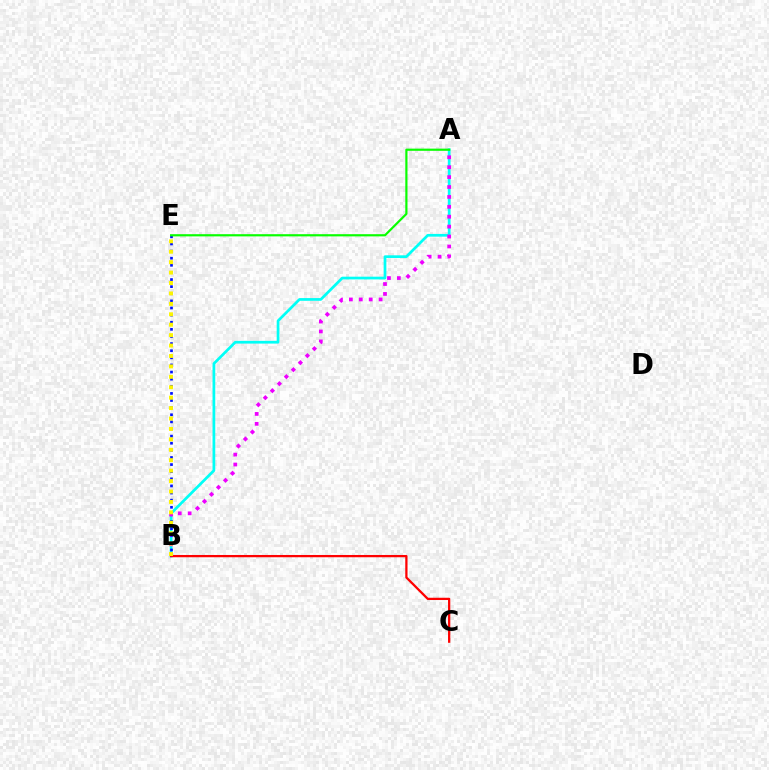{('A', 'B'): [{'color': '#00fff6', 'line_style': 'solid', 'thickness': 1.96}, {'color': '#ee00ff', 'line_style': 'dotted', 'thickness': 2.69}], ('B', 'E'): [{'color': '#0010ff', 'line_style': 'dotted', 'thickness': 1.93}, {'color': '#fcf500', 'line_style': 'dotted', 'thickness': 2.83}], ('B', 'C'): [{'color': '#ff0000', 'line_style': 'solid', 'thickness': 1.63}], ('A', 'E'): [{'color': '#08ff00', 'line_style': 'solid', 'thickness': 1.58}]}